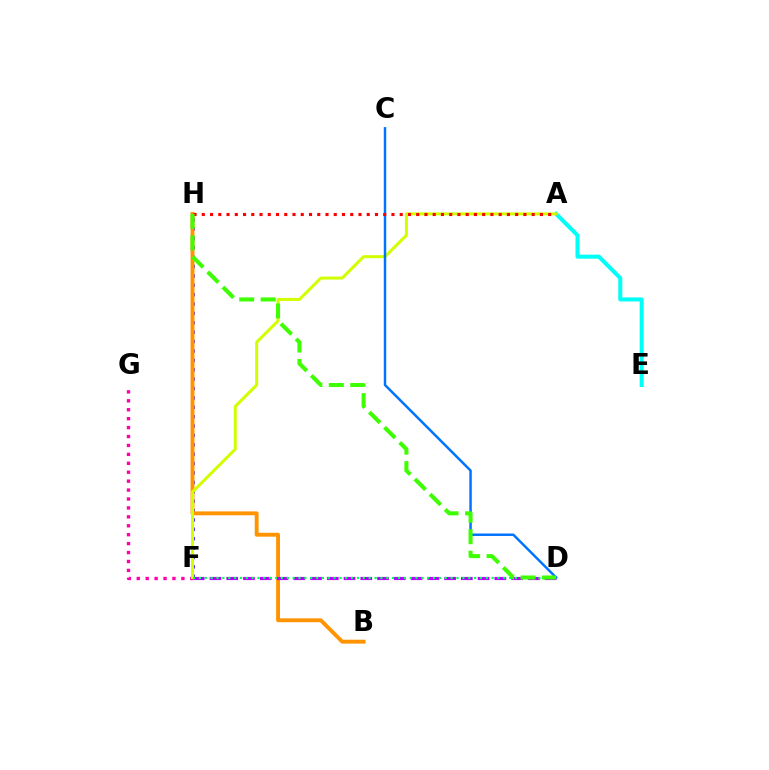{('A', 'E'): [{'color': '#00fff6', 'line_style': 'solid', 'thickness': 2.91}], ('F', 'H'): [{'color': '#2500ff', 'line_style': 'dotted', 'thickness': 2.55}], ('F', 'G'): [{'color': '#ff00ac', 'line_style': 'dotted', 'thickness': 2.43}], ('B', 'H'): [{'color': '#ff9400', 'line_style': 'solid', 'thickness': 2.8}], ('D', 'F'): [{'color': '#b900ff', 'line_style': 'dashed', 'thickness': 2.28}, {'color': '#00ff5c', 'line_style': 'dotted', 'thickness': 1.59}], ('A', 'F'): [{'color': '#d1ff00', 'line_style': 'solid', 'thickness': 2.16}], ('C', 'D'): [{'color': '#0074ff', 'line_style': 'solid', 'thickness': 1.78}], ('A', 'H'): [{'color': '#ff0000', 'line_style': 'dotted', 'thickness': 2.24}], ('D', 'H'): [{'color': '#3dff00', 'line_style': 'dashed', 'thickness': 2.91}]}